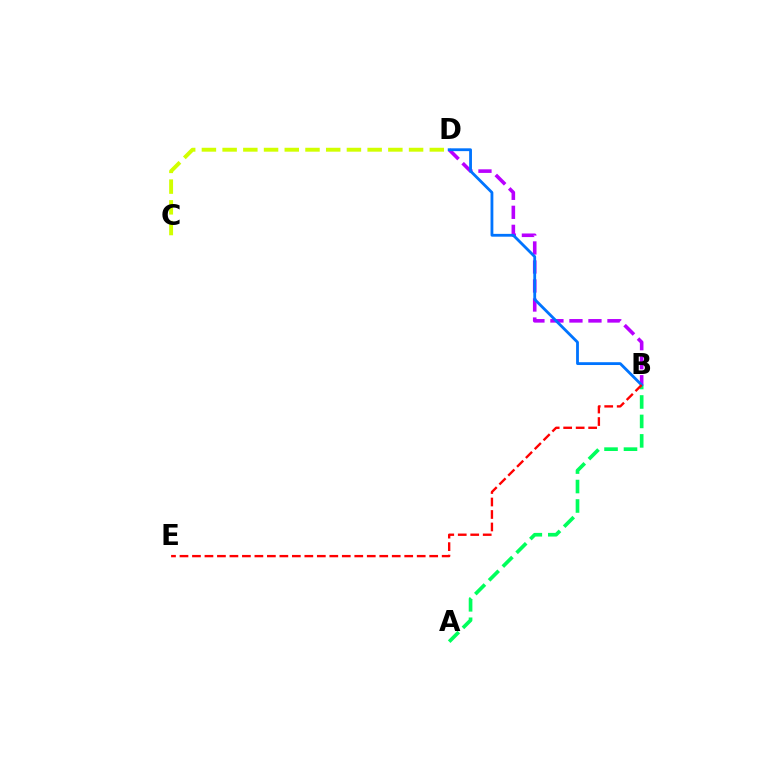{('A', 'B'): [{'color': '#00ff5c', 'line_style': 'dashed', 'thickness': 2.64}], ('C', 'D'): [{'color': '#d1ff00', 'line_style': 'dashed', 'thickness': 2.81}], ('B', 'D'): [{'color': '#b900ff', 'line_style': 'dashed', 'thickness': 2.58}, {'color': '#0074ff', 'line_style': 'solid', 'thickness': 2.03}], ('B', 'E'): [{'color': '#ff0000', 'line_style': 'dashed', 'thickness': 1.7}]}